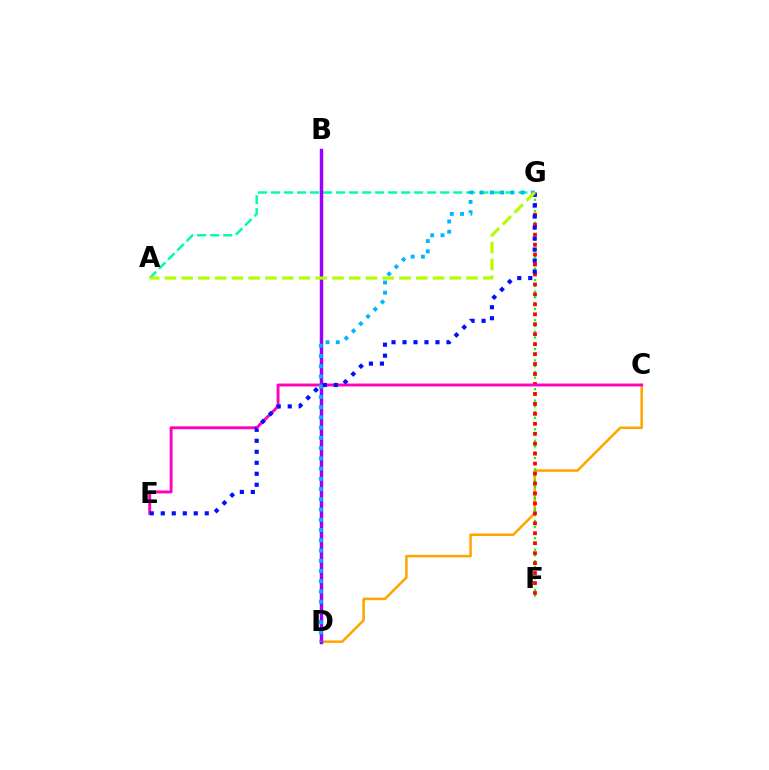{('C', 'D'): [{'color': '#ffa500', 'line_style': 'solid', 'thickness': 1.84}], ('A', 'G'): [{'color': '#00ff9d', 'line_style': 'dashed', 'thickness': 1.77}, {'color': '#b3ff00', 'line_style': 'dashed', 'thickness': 2.28}], ('B', 'D'): [{'color': '#9b00ff', 'line_style': 'solid', 'thickness': 2.48}], ('F', 'G'): [{'color': '#08ff00', 'line_style': 'dotted', 'thickness': 1.56}, {'color': '#ff0000', 'line_style': 'dotted', 'thickness': 2.7}], ('C', 'E'): [{'color': '#ff00bd', 'line_style': 'solid', 'thickness': 2.1}], ('E', 'G'): [{'color': '#0010ff', 'line_style': 'dotted', 'thickness': 2.99}], ('D', 'G'): [{'color': '#00b5ff', 'line_style': 'dotted', 'thickness': 2.78}]}